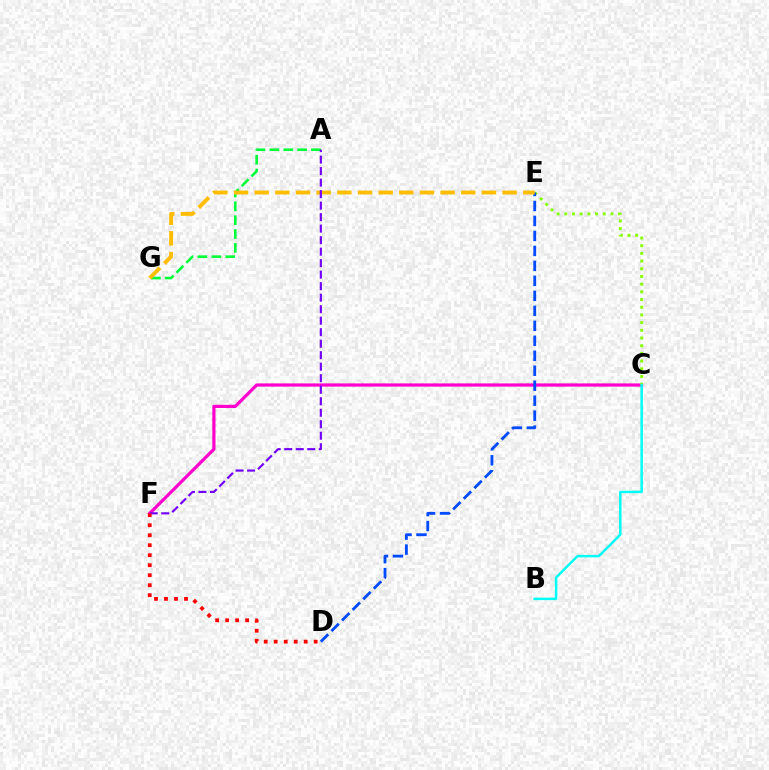{('A', 'G'): [{'color': '#00ff39', 'line_style': 'dashed', 'thickness': 1.88}], ('C', 'F'): [{'color': '#ff00cf', 'line_style': 'solid', 'thickness': 2.32}], ('C', 'E'): [{'color': '#84ff00', 'line_style': 'dotted', 'thickness': 2.09}], ('D', 'E'): [{'color': '#004bff', 'line_style': 'dashed', 'thickness': 2.03}], ('E', 'G'): [{'color': '#ffbd00', 'line_style': 'dashed', 'thickness': 2.81}], ('B', 'C'): [{'color': '#00fff6', 'line_style': 'solid', 'thickness': 1.78}], ('A', 'F'): [{'color': '#7200ff', 'line_style': 'dashed', 'thickness': 1.56}], ('D', 'F'): [{'color': '#ff0000', 'line_style': 'dotted', 'thickness': 2.72}]}